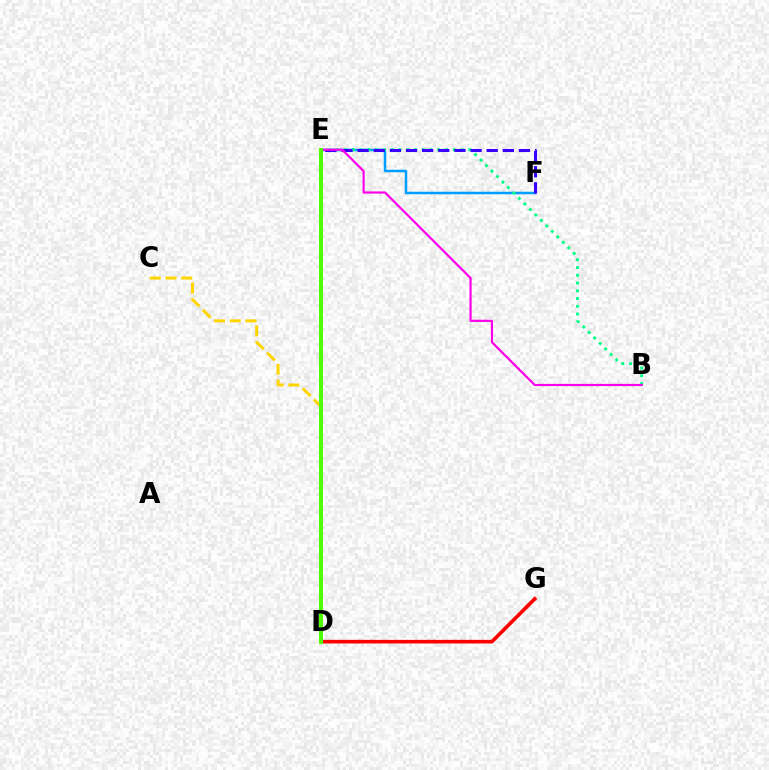{('E', 'F'): [{'color': '#009eff', 'line_style': 'solid', 'thickness': 1.8}, {'color': '#3700ff', 'line_style': 'dashed', 'thickness': 2.19}], ('D', 'G'): [{'color': '#ff0000', 'line_style': 'solid', 'thickness': 2.61}], ('B', 'E'): [{'color': '#00ff86', 'line_style': 'dotted', 'thickness': 2.11}, {'color': '#ff00ed', 'line_style': 'solid', 'thickness': 1.58}], ('C', 'D'): [{'color': '#ffd500', 'line_style': 'dashed', 'thickness': 2.14}], ('D', 'E'): [{'color': '#4fff00', 'line_style': 'solid', 'thickness': 2.9}]}